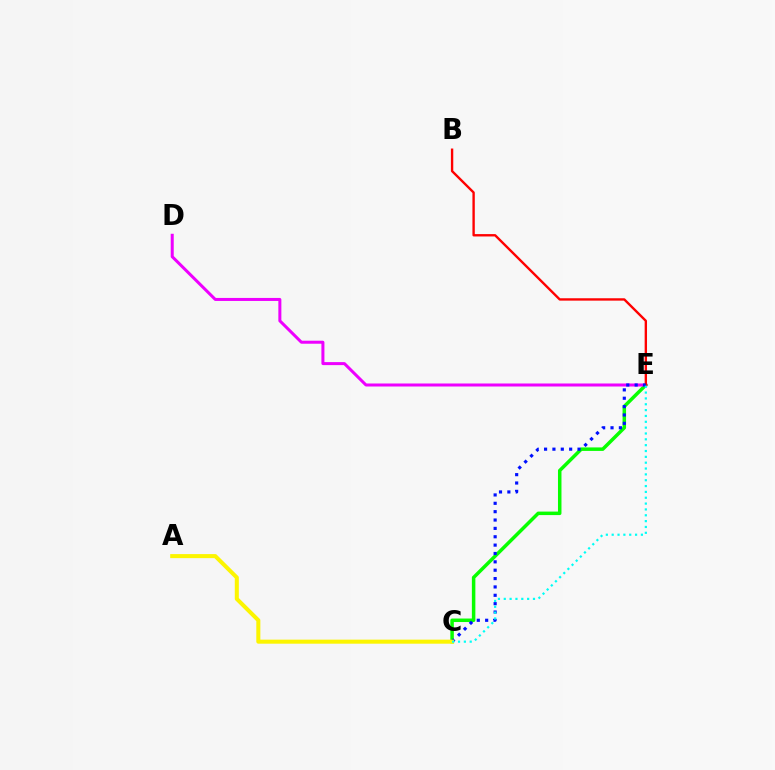{('C', 'E'): [{'color': '#08ff00', 'line_style': 'solid', 'thickness': 2.52}, {'color': '#0010ff', 'line_style': 'dotted', 'thickness': 2.27}, {'color': '#00fff6', 'line_style': 'dotted', 'thickness': 1.59}], ('D', 'E'): [{'color': '#ee00ff', 'line_style': 'solid', 'thickness': 2.17}], ('B', 'E'): [{'color': '#ff0000', 'line_style': 'solid', 'thickness': 1.71}], ('A', 'C'): [{'color': '#fcf500', 'line_style': 'solid', 'thickness': 2.91}]}